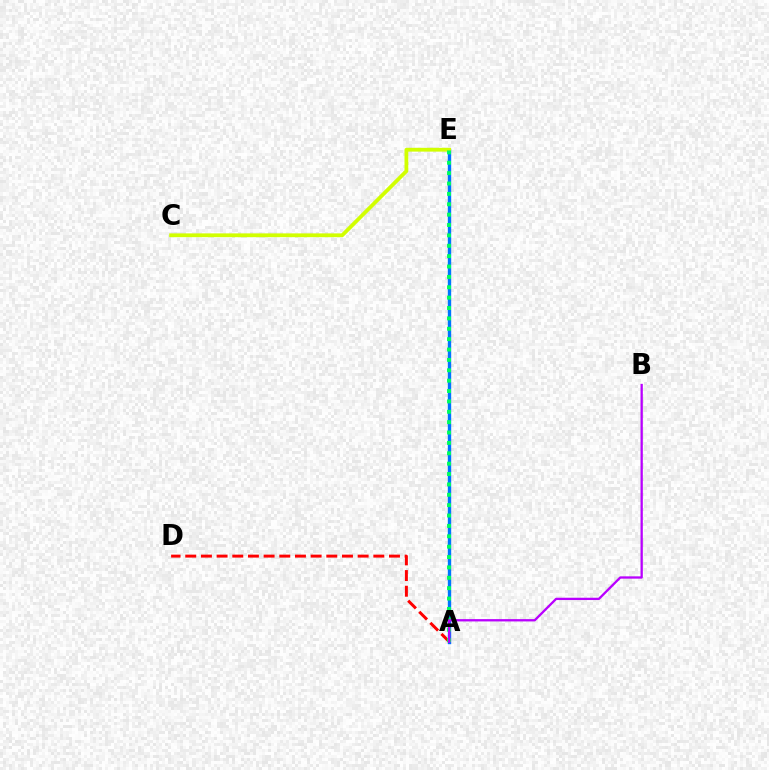{('A', 'E'): [{'color': '#0074ff', 'line_style': 'solid', 'thickness': 2.43}, {'color': '#00ff5c', 'line_style': 'dotted', 'thickness': 2.82}], ('C', 'E'): [{'color': '#d1ff00', 'line_style': 'solid', 'thickness': 2.73}], ('A', 'D'): [{'color': '#ff0000', 'line_style': 'dashed', 'thickness': 2.13}], ('A', 'B'): [{'color': '#b900ff', 'line_style': 'solid', 'thickness': 1.66}]}